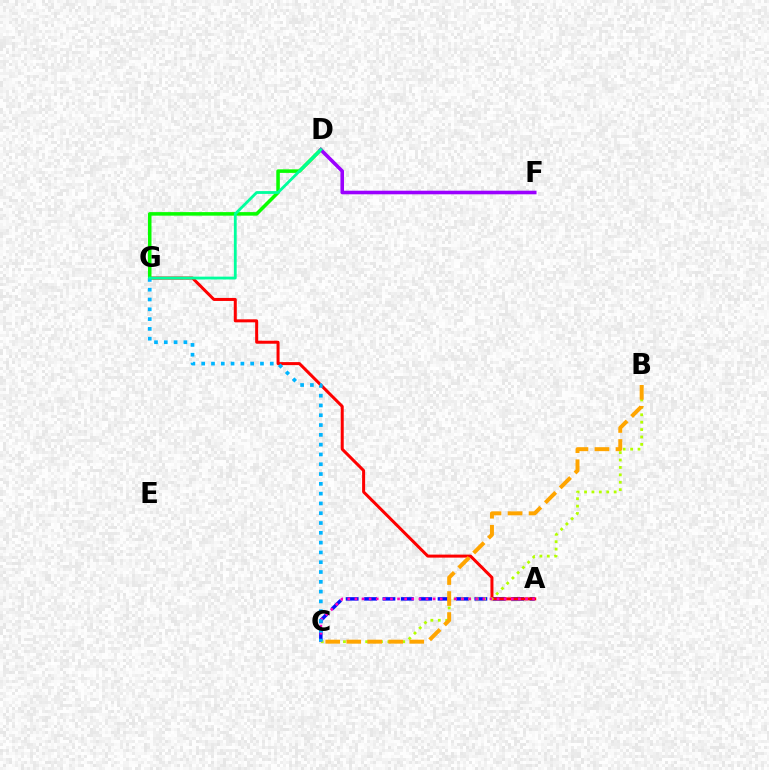{('A', 'C'): [{'color': '#0010ff', 'line_style': 'dashed', 'thickness': 2.5}, {'color': '#ff00bd', 'line_style': 'dotted', 'thickness': 1.93}], ('A', 'G'): [{'color': '#ff0000', 'line_style': 'solid', 'thickness': 2.17}], ('B', 'C'): [{'color': '#b3ff00', 'line_style': 'dotted', 'thickness': 2.01}, {'color': '#ffa500', 'line_style': 'dashed', 'thickness': 2.85}], ('D', 'G'): [{'color': '#08ff00', 'line_style': 'solid', 'thickness': 2.54}, {'color': '#00ff9d', 'line_style': 'solid', 'thickness': 2.03}], ('D', 'F'): [{'color': '#9b00ff', 'line_style': 'solid', 'thickness': 2.59}], ('C', 'G'): [{'color': '#00b5ff', 'line_style': 'dotted', 'thickness': 2.66}]}